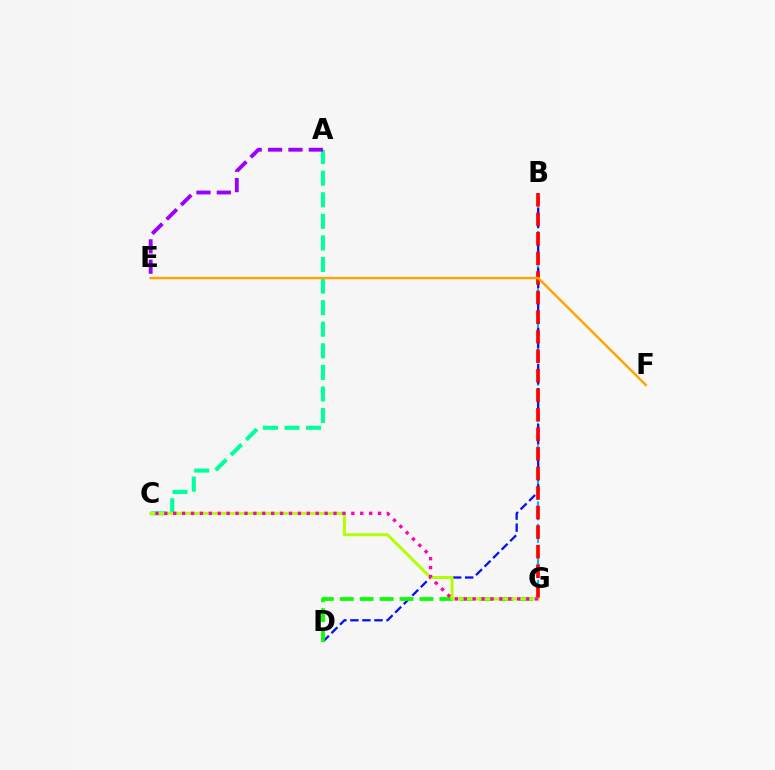{('B', 'G'): [{'color': '#00b5ff', 'line_style': 'dashed', 'thickness': 1.52}, {'color': '#ff0000', 'line_style': 'dashed', 'thickness': 2.66}], ('B', 'D'): [{'color': '#0010ff', 'line_style': 'dashed', 'thickness': 1.64}], ('D', 'G'): [{'color': '#08ff00', 'line_style': 'dashed', 'thickness': 2.71}], ('A', 'C'): [{'color': '#00ff9d', 'line_style': 'dashed', 'thickness': 2.93}], ('C', 'G'): [{'color': '#b3ff00', 'line_style': 'solid', 'thickness': 2.14}, {'color': '#ff00bd', 'line_style': 'dotted', 'thickness': 2.42}], ('E', 'F'): [{'color': '#ffa500', 'line_style': 'solid', 'thickness': 1.75}], ('A', 'E'): [{'color': '#9b00ff', 'line_style': 'dashed', 'thickness': 2.77}]}